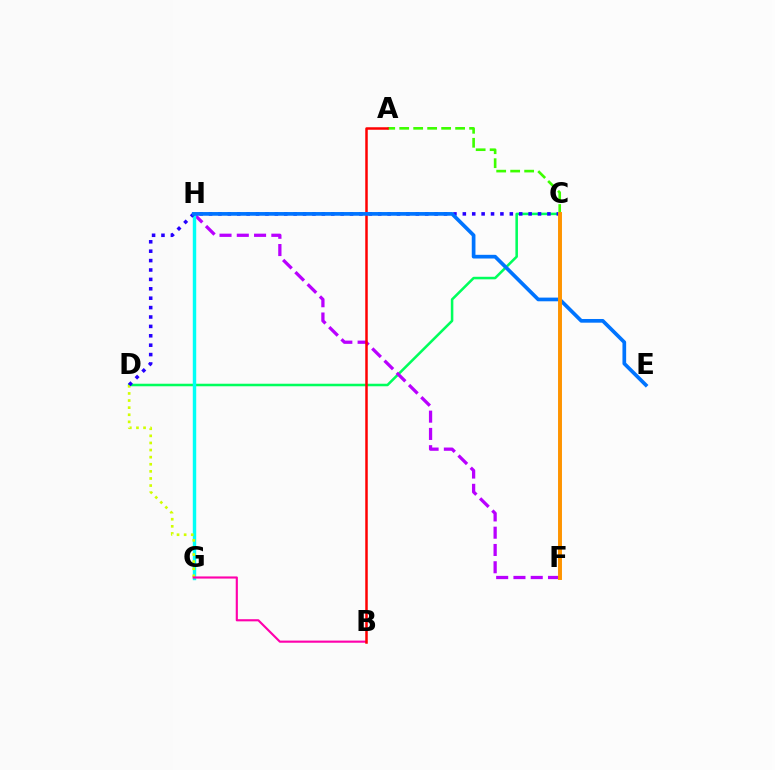{('C', 'D'): [{'color': '#00ff5c', 'line_style': 'solid', 'thickness': 1.83}, {'color': '#2500ff', 'line_style': 'dotted', 'thickness': 2.55}], ('A', 'C'): [{'color': '#3dff00', 'line_style': 'dashed', 'thickness': 1.9}], ('F', 'H'): [{'color': '#b900ff', 'line_style': 'dashed', 'thickness': 2.35}], ('G', 'H'): [{'color': '#00fff6', 'line_style': 'solid', 'thickness': 2.46}], ('D', 'G'): [{'color': '#d1ff00', 'line_style': 'dotted', 'thickness': 1.93}], ('B', 'G'): [{'color': '#ff00ac', 'line_style': 'solid', 'thickness': 1.54}], ('A', 'B'): [{'color': '#ff0000', 'line_style': 'solid', 'thickness': 1.8}], ('E', 'H'): [{'color': '#0074ff', 'line_style': 'solid', 'thickness': 2.66}], ('C', 'F'): [{'color': '#ff9400', 'line_style': 'solid', 'thickness': 2.84}]}